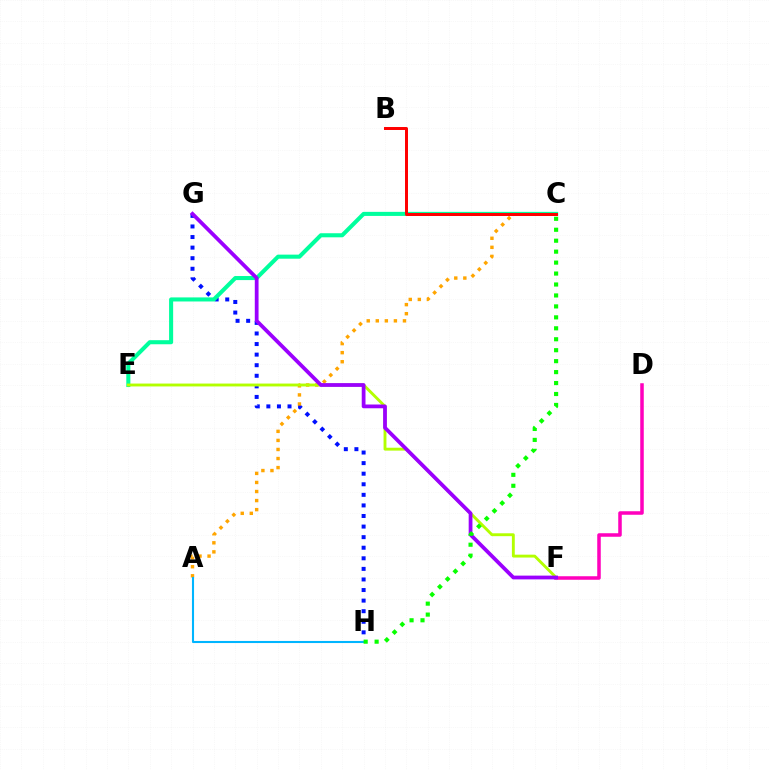{('G', 'H'): [{'color': '#0010ff', 'line_style': 'dotted', 'thickness': 2.87}], ('D', 'F'): [{'color': '#ff00bd', 'line_style': 'solid', 'thickness': 2.54}], ('A', 'C'): [{'color': '#ffa500', 'line_style': 'dotted', 'thickness': 2.46}], ('C', 'E'): [{'color': '#00ff9d', 'line_style': 'solid', 'thickness': 2.93}], ('E', 'F'): [{'color': '#b3ff00', 'line_style': 'solid', 'thickness': 2.08}], ('B', 'C'): [{'color': '#ff0000', 'line_style': 'solid', 'thickness': 2.15}], ('A', 'H'): [{'color': '#00b5ff', 'line_style': 'solid', 'thickness': 1.5}], ('F', 'G'): [{'color': '#9b00ff', 'line_style': 'solid', 'thickness': 2.71}], ('C', 'H'): [{'color': '#08ff00', 'line_style': 'dotted', 'thickness': 2.98}]}